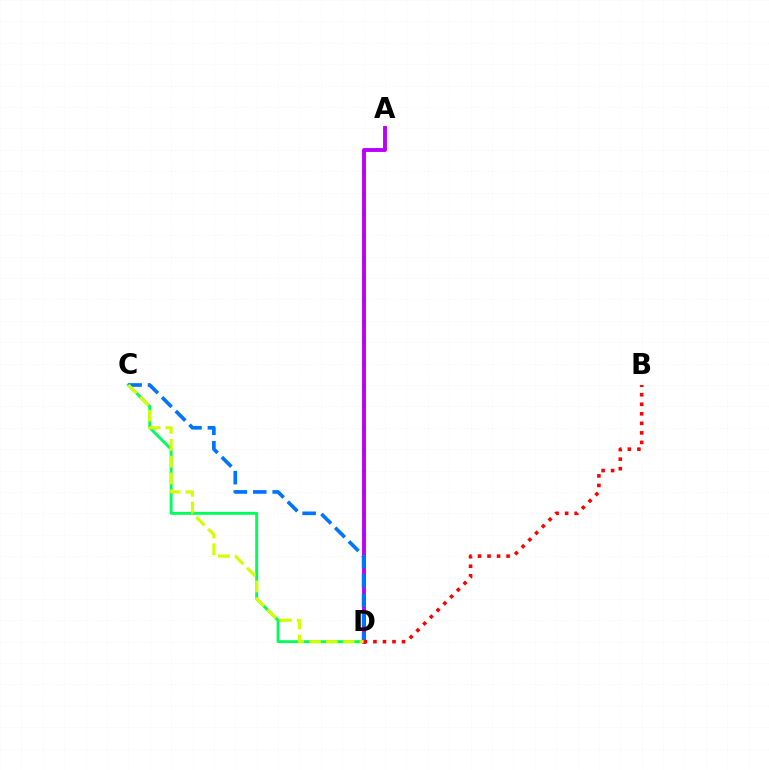{('C', 'D'): [{'color': '#00ff5c', 'line_style': 'solid', 'thickness': 2.09}, {'color': '#0074ff', 'line_style': 'dashed', 'thickness': 2.64}, {'color': '#d1ff00', 'line_style': 'dashed', 'thickness': 2.29}], ('A', 'D'): [{'color': '#b900ff', 'line_style': 'solid', 'thickness': 2.79}], ('B', 'D'): [{'color': '#ff0000', 'line_style': 'dotted', 'thickness': 2.59}]}